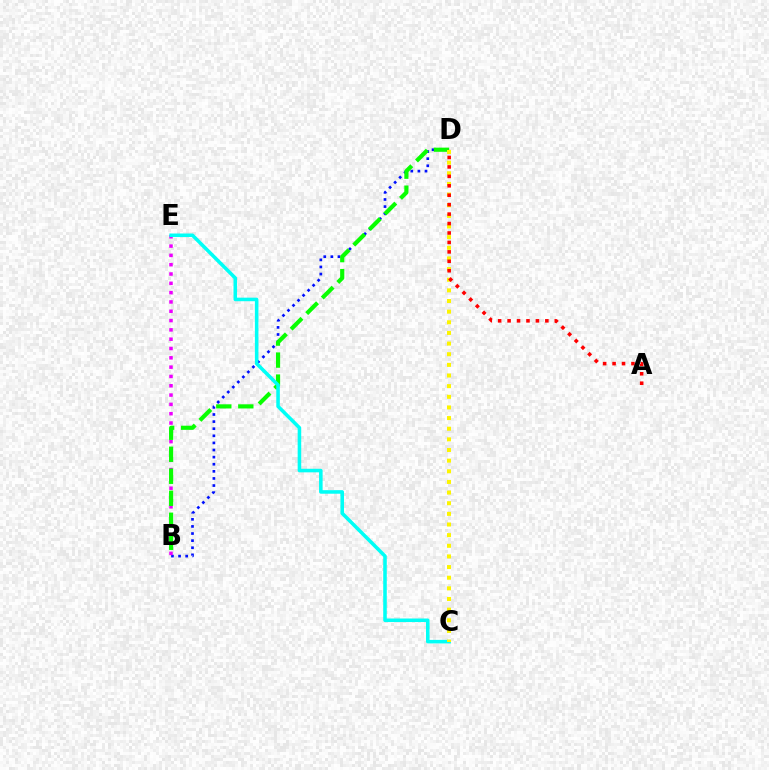{('B', 'D'): [{'color': '#0010ff', 'line_style': 'dotted', 'thickness': 1.93}, {'color': '#08ff00', 'line_style': 'dashed', 'thickness': 2.99}], ('B', 'E'): [{'color': '#ee00ff', 'line_style': 'dotted', 'thickness': 2.53}], ('C', 'E'): [{'color': '#00fff6', 'line_style': 'solid', 'thickness': 2.56}], ('C', 'D'): [{'color': '#fcf500', 'line_style': 'dotted', 'thickness': 2.89}], ('A', 'D'): [{'color': '#ff0000', 'line_style': 'dotted', 'thickness': 2.56}]}